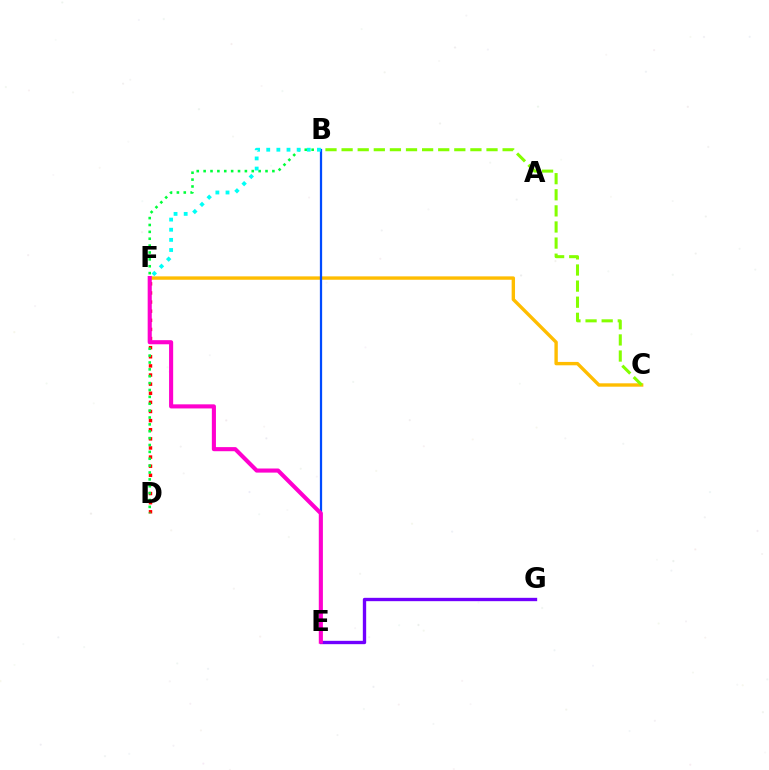{('C', 'F'): [{'color': '#ffbd00', 'line_style': 'solid', 'thickness': 2.43}], ('D', 'F'): [{'color': '#ff0000', 'line_style': 'dotted', 'thickness': 2.48}], ('B', 'D'): [{'color': '#00ff39', 'line_style': 'dotted', 'thickness': 1.87}], ('B', 'E'): [{'color': '#004bff', 'line_style': 'solid', 'thickness': 1.62}], ('B', 'F'): [{'color': '#00fff6', 'line_style': 'dotted', 'thickness': 2.75}], ('E', 'G'): [{'color': '#7200ff', 'line_style': 'solid', 'thickness': 2.41}], ('B', 'C'): [{'color': '#84ff00', 'line_style': 'dashed', 'thickness': 2.19}], ('E', 'F'): [{'color': '#ff00cf', 'line_style': 'solid', 'thickness': 2.95}]}